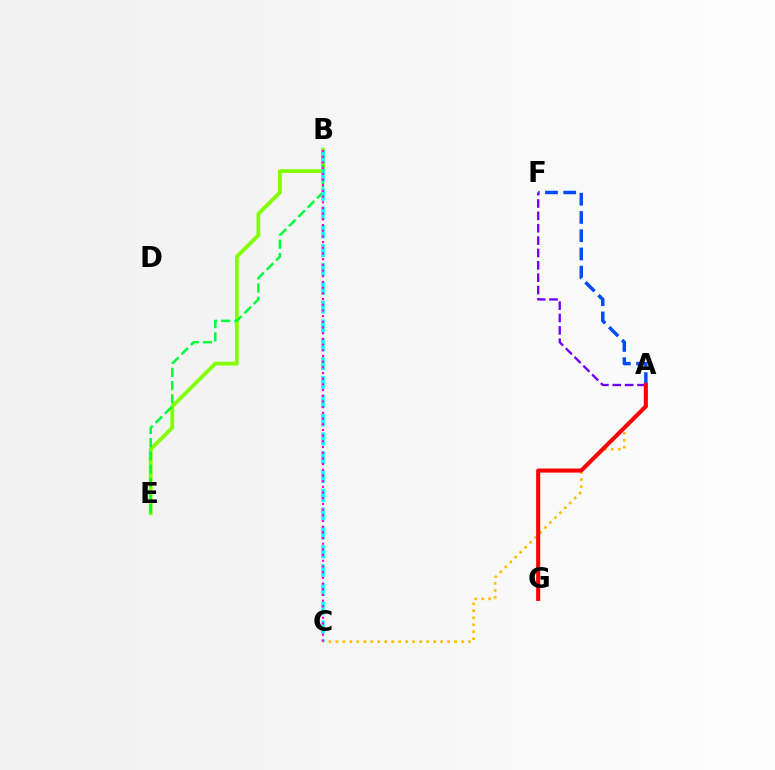{('A', 'C'): [{'color': '#ffbd00', 'line_style': 'dotted', 'thickness': 1.9}], ('B', 'E'): [{'color': '#84ff00', 'line_style': 'solid', 'thickness': 2.74}, {'color': '#00ff39', 'line_style': 'dashed', 'thickness': 1.79}], ('A', 'F'): [{'color': '#004bff', 'line_style': 'dashed', 'thickness': 2.48}, {'color': '#7200ff', 'line_style': 'dashed', 'thickness': 1.68}], ('A', 'G'): [{'color': '#ff0000', 'line_style': 'solid', 'thickness': 2.94}], ('B', 'C'): [{'color': '#00fff6', 'line_style': 'dashed', 'thickness': 2.56}, {'color': '#ff00cf', 'line_style': 'dotted', 'thickness': 1.55}]}